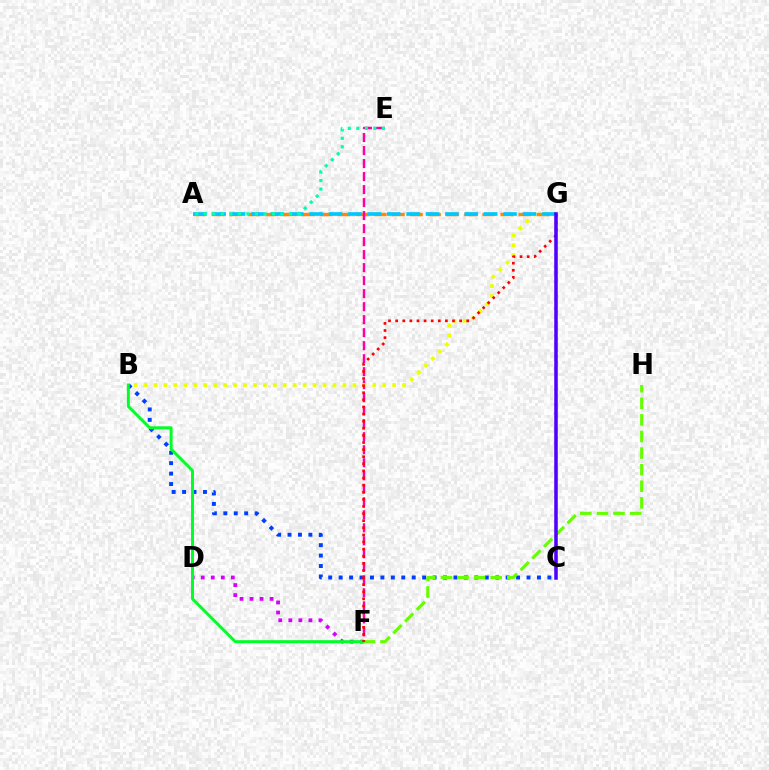{('B', 'C'): [{'color': '#003fff', 'line_style': 'dotted', 'thickness': 2.84}], ('D', 'F'): [{'color': '#d600ff', 'line_style': 'dotted', 'thickness': 2.73}], ('B', 'F'): [{'color': '#00ff27', 'line_style': 'solid', 'thickness': 2.14}], ('A', 'G'): [{'color': '#ff8800', 'line_style': 'dashed', 'thickness': 2.45}, {'color': '#00c7ff', 'line_style': 'dashed', 'thickness': 2.63}], ('F', 'H'): [{'color': '#66ff00', 'line_style': 'dashed', 'thickness': 2.25}], ('E', 'F'): [{'color': '#ff00a0', 'line_style': 'dashed', 'thickness': 1.77}], ('B', 'G'): [{'color': '#eeff00', 'line_style': 'dotted', 'thickness': 2.7}], ('F', 'G'): [{'color': '#ff0000', 'line_style': 'dotted', 'thickness': 1.93}], ('C', 'G'): [{'color': '#4f00ff', 'line_style': 'solid', 'thickness': 2.55}], ('A', 'E'): [{'color': '#00ffaf', 'line_style': 'dotted', 'thickness': 2.32}]}